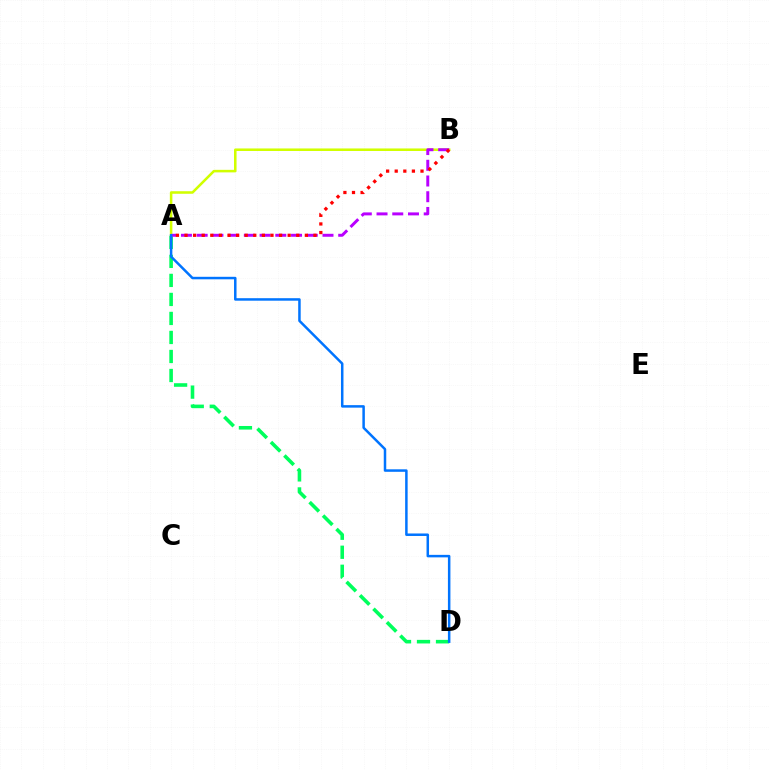{('A', 'D'): [{'color': '#00ff5c', 'line_style': 'dashed', 'thickness': 2.58}, {'color': '#0074ff', 'line_style': 'solid', 'thickness': 1.8}], ('A', 'B'): [{'color': '#d1ff00', 'line_style': 'solid', 'thickness': 1.83}, {'color': '#b900ff', 'line_style': 'dashed', 'thickness': 2.14}, {'color': '#ff0000', 'line_style': 'dotted', 'thickness': 2.34}]}